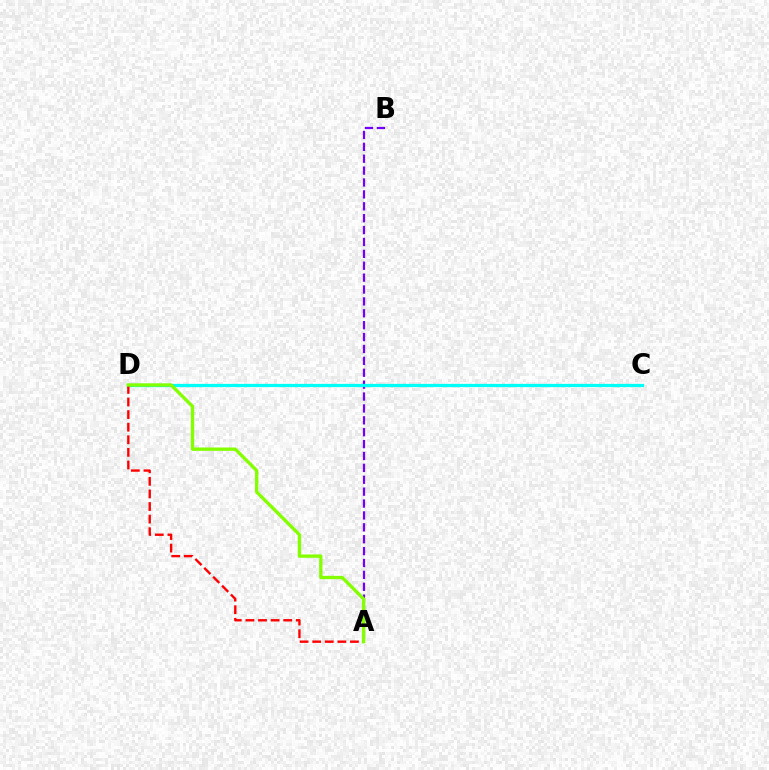{('A', 'B'): [{'color': '#7200ff', 'line_style': 'dashed', 'thickness': 1.62}], ('C', 'D'): [{'color': '#00fff6', 'line_style': 'solid', 'thickness': 2.33}], ('A', 'D'): [{'color': '#ff0000', 'line_style': 'dashed', 'thickness': 1.71}, {'color': '#84ff00', 'line_style': 'solid', 'thickness': 2.4}]}